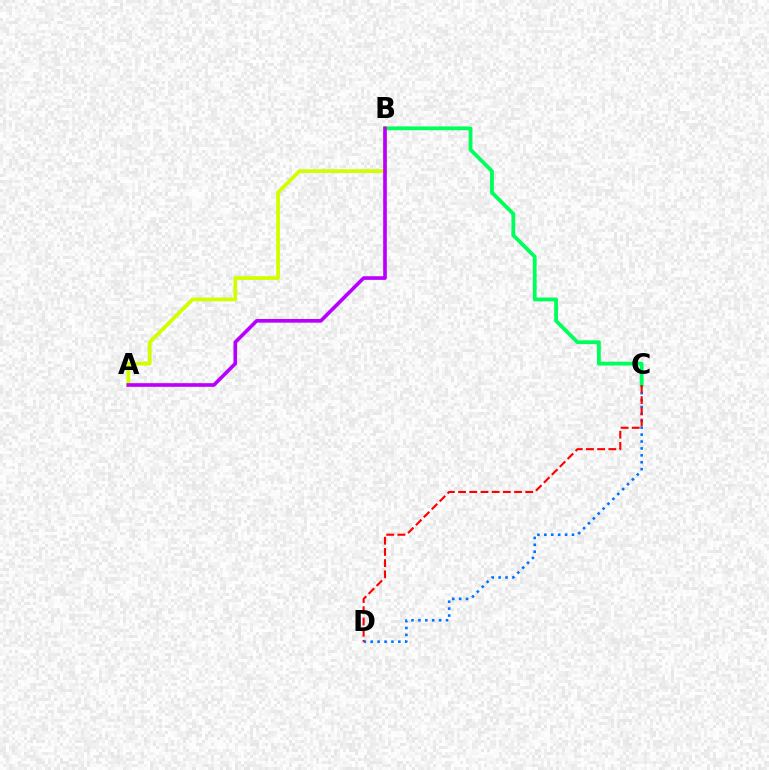{('C', 'D'): [{'color': '#0074ff', 'line_style': 'dotted', 'thickness': 1.88}, {'color': '#ff0000', 'line_style': 'dashed', 'thickness': 1.52}], ('B', 'C'): [{'color': '#00ff5c', 'line_style': 'solid', 'thickness': 2.75}], ('A', 'B'): [{'color': '#d1ff00', 'line_style': 'solid', 'thickness': 2.7}, {'color': '#b900ff', 'line_style': 'solid', 'thickness': 2.62}]}